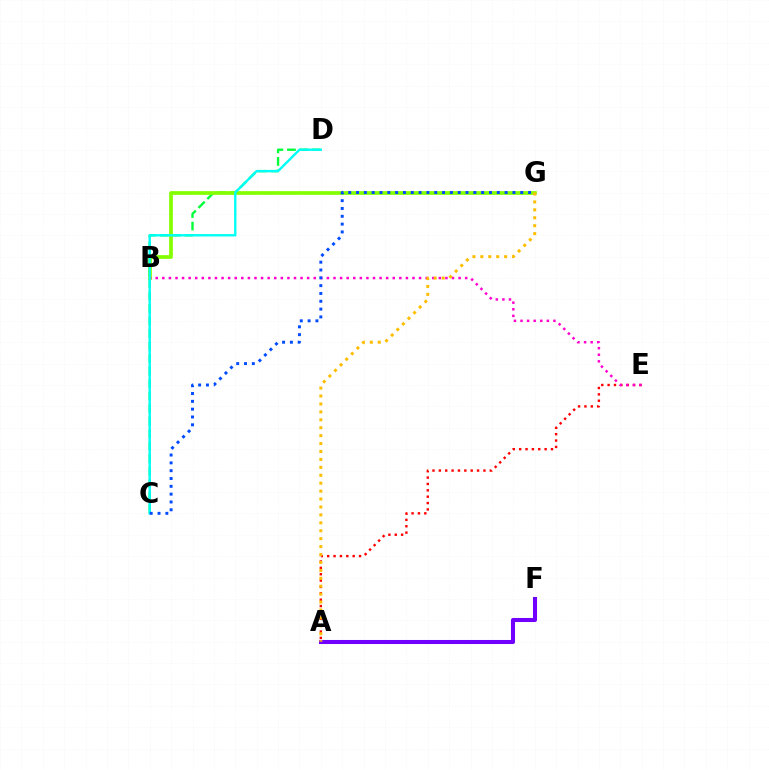{('A', 'E'): [{'color': '#ff0000', 'line_style': 'dotted', 'thickness': 1.73}], ('C', 'D'): [{'color': '#00ff39', 'line_style': 'dashed', 'thickness': 1.7}, {'color': '#00fff6', 'line_style': 'solid', 'thickness': 1.71}], ('B', 'G'): [{'color': '#84ff00', 'line_style': 'solid', 'thickness': 2.69}], ('A', 'F'): [{'color': '#7200ff', 'line_style': 'solid', 'thickness': 2.92}], ('B', 'E'): [{'color': '#ff00cf', 'line_style': 'dotted', 'thickness': 1.79}], ('C', 'G'): [{'color': '#004bff', 'line_style': 'dotted', 'thickness': 2.12}], ('A', 'G'): [{'color': '#ffbd00', 'line_style': 'dotted', 'thickness': 2.15}]}